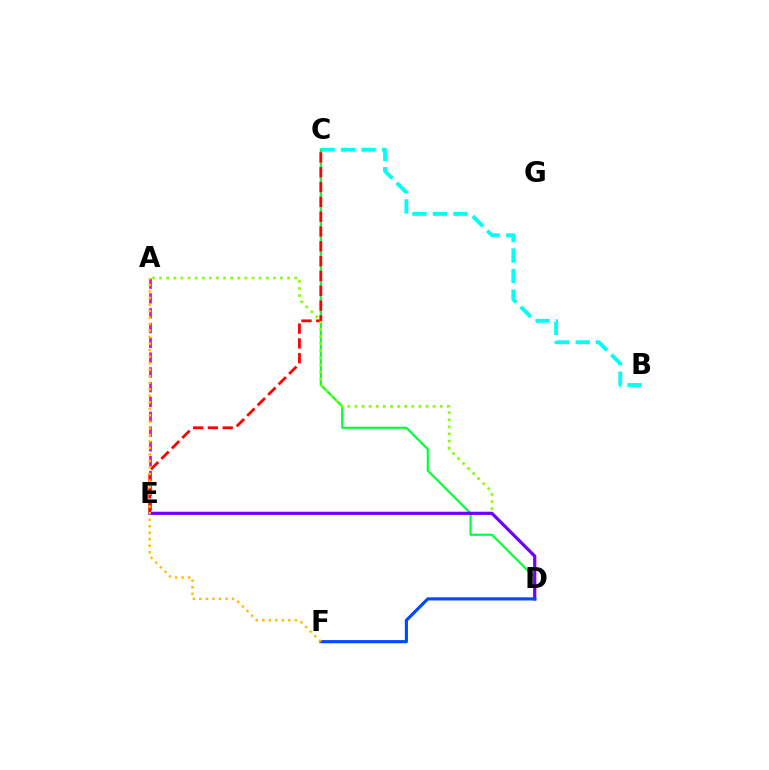{('A', 'E'): [{'color': '#ff00cf', 'line_style': 'dashed', 'thickness': 2.01}], ('B', 'C'): [{'color': '#00fff6', 'line_style': 'dashed', 'thickness': 2.79}], ('C', 'D'): [{'color': '#00ff39', 'line_style': 'solid', 'thickness': 1.55}], ('C', 'E'): [{'color': '#ff0000', 'line_style': 'dashed', 'thickness': 2.01}], ('A', 'D'): [{'color': '#84ff00', 'line_style': 'dotted', 'thickness': 1.93}], ('D', 'E'): [{'color': '#7200ff', 'line_style': 'solid', 'thickness': 2.31}], ('D', 'F'): [{'color': '#004bff', 'line_style': 'solid', 'thickness': 2.26}], ('A', 'F'): [{'color': '#ffbd00', 'line_style': 'dotted', 'thickness': 1.77}]}